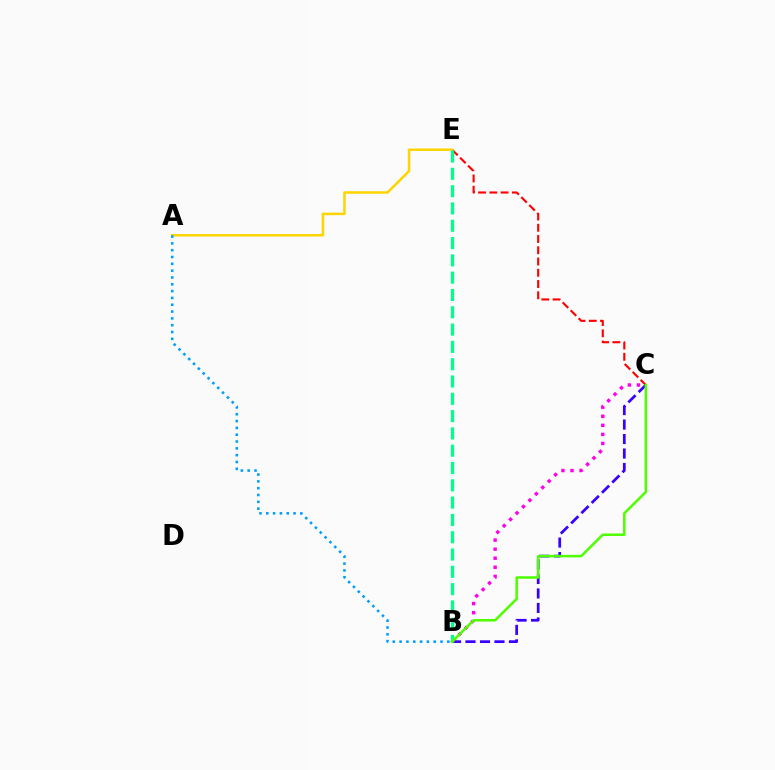{('B', 'C'): [{'color': '#3700ff', 'line_style': 'dashed', 'thickness': 1.97}, {'color': '#ff00ed', 'line_style': 'dotted', 'thickness': 2.46}, {'color': '#4fff00', 'line_style': 'solid', 'thickness': 1.82}], ('C', 'E'): [{'color': '#ff0000', 'line_style': 'dashed', 'thickness': 1.53}], ('A', 'E'): [{'color': '#ffd500', 'line_style': 'solid', 'thickness': 1.82}], ('A', 'B'): [{'color': '#009eff', 'line_style': 'dotted', 'thickness': 1.85}], ('B', 'E'): [{'color': '#00ff86', 'line_style': 'dashed', 'thickness': 2.35}]}